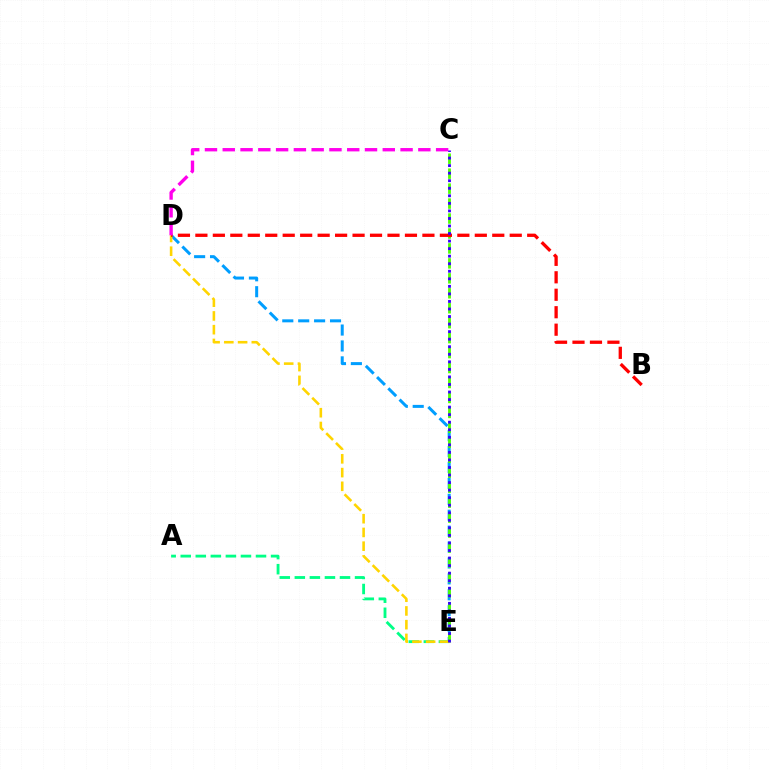{('A', 'E'): [{'color': '#00ff86', 'line_style': 'dashed', 'thickness': 2.05}], ('D', 'E'): [{'color': '#009eff', 'line_style': 'dashed', 'thickness': 2.16}, {'color': '#ffd500', 'line_style': 'dashed', 'thickness': 1.87}], ('C', 'E'): [{'color': '#4fff00', 'line_style': 'dashed', 'thickness': 2.03}, {'color': '#3700ff', 'line_style': 'dotted', 'thickness': 2.05}], ('B', 'D'): [{'color': '#ff0000', 'line_style': 'dashed', 'thickness': 2.37}], ('C', 'D'): [{'color': '#ff00ed', 'line_style': 'dashed', 'thickness': 2.42}]}